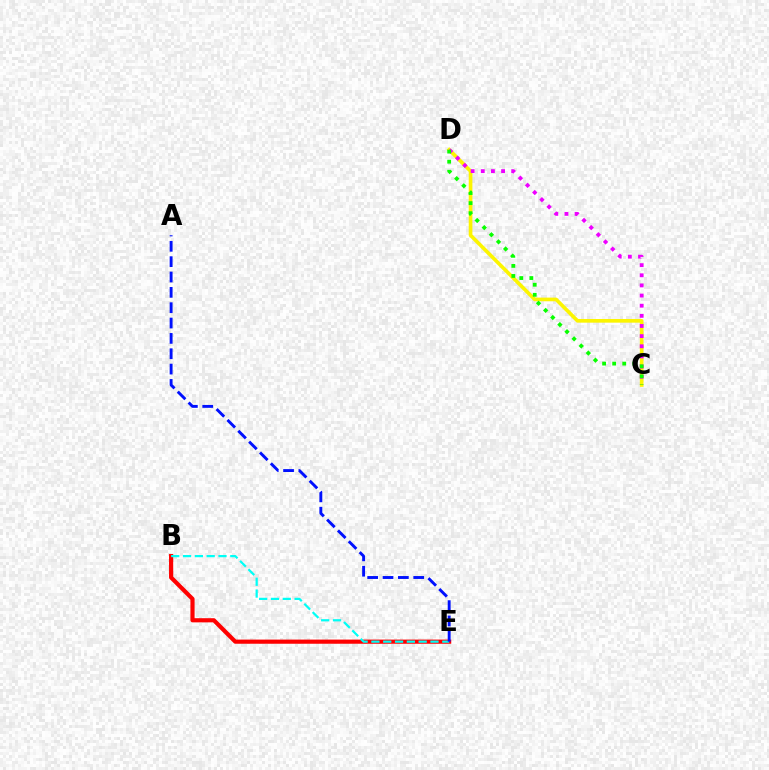{('B', 'E'): [{'color': '#ff0000', 'line_style': 'solid', 'thickness': 3.0}, {'color': '#00fff6', 'line_style': 'dashed', 'thickness': 1.61}], ('C', 'D'): [{'color': '#fcf500', 'line_style': 'solid', 'thickness': 2.63}, {'color': '#ee00ff', 'line_style': 'dotted', 'thickness': 2.75}, {'color': '#08ff00', 'line_style': 'dotted', 'thickness': 2.73}], ('A', 'E'): [{'color': '#0010ff', 'line_style': 'dashed', 'thickness': 2.08}]}